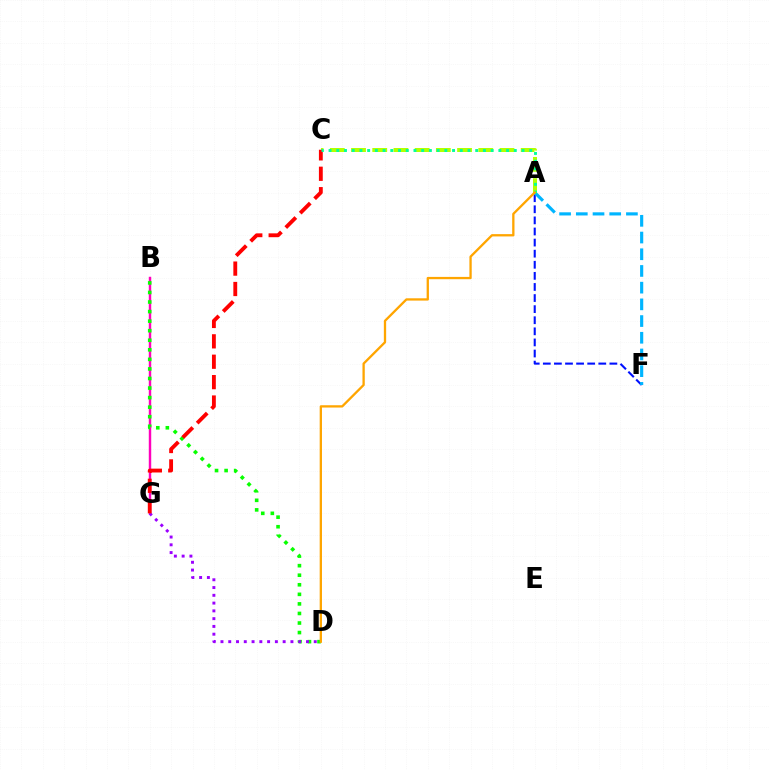{('A', 'F'): [{'color': '#0010ff', 'line_style': 'dashed', 'thickness': 1.51}, {'color': '#00b5ff', 'line_style': 'dashed', 'thickness': 2.27}], ('B', 'G'): [{'color': '#ff00bd', 'line_style': 'solid', 'thickness': 1.76}], ('B', 'D'): [{'color': '#08ff00', 'line_style': 'dotted', 'thickness': 2.6}], ('A', 'C'): [{'color': '#b3ff00', 'line_style': 'dashed', 'thickness': 2.88}, {'color': '#00ff9d', 'line_style': 'dotted', 'thickness': 2.1}], ('D', 'G'): [{'color': '#9b00ff', 'line_style': 'dotted', 'thickness': 2.11}], ('C', 'G'): [{'color': '#ff0000', 'line_style': 'dashed', 'thickness': 2.77}], ('A', 'D'): [{'color': '#ffa500', 'line_style': 'solid', 'thickness': 1.66}]}